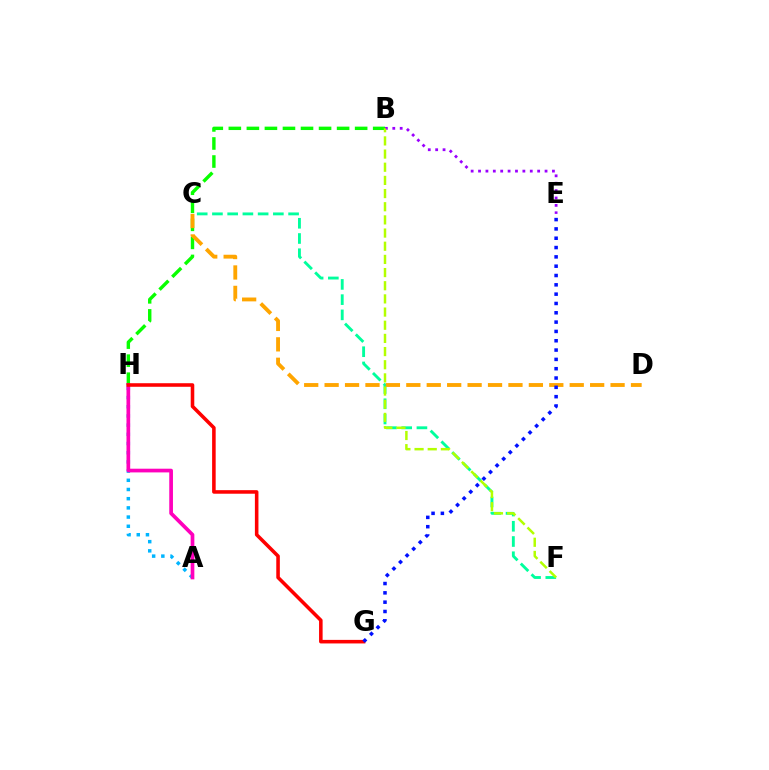{('A', 'H'): [{'color': '#00b5ff', 'line_style': 'dotted', 'thickness': 2.5}, {'color': '#ff00bd', 'line_style': 'solid', 'thickness': 2.67}], ('C', 'F'): [{'color': '#00ff9d', 'line_style': 'dashed', 'thickness': 2.07}], ('B', 'H'): [{'color': '#08ff00', 'line_style': 'dashed', 'thickness': 2.45}], ('C', 'D'): [{'color': '#ffa500', 'line_style': 'dashed', 'thickness': 2.77}], ('B', 'E'): [{'color': '#9b00ff', 'line_style': 'dotted', 'thickness': 2.01}], ('G', 'H'): [{'color': '#ff0000', 'line_style': 'solid', 'thickness': 2.56}], ('B', 'F'): [{'color': '#b3ff00', 'line_style': 'dashed', 'thickness': 1.79}], ('E', 'G'): [{'color': '#0010ff', 'line_style': 'dotted', 'thickness': 2.53}]}